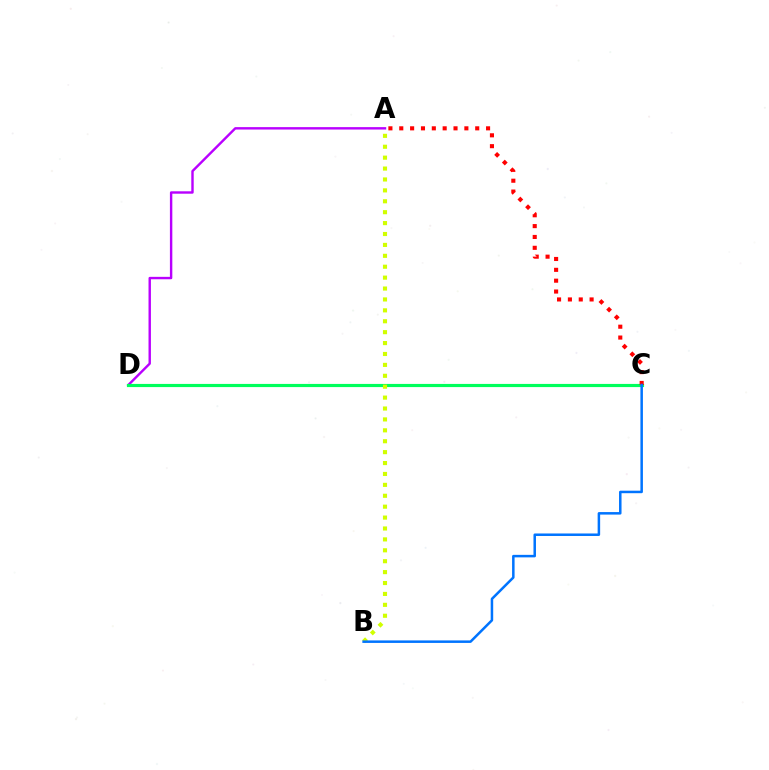{('A', 'D'): [{'color': '#b900ff', 'line_style': 'solid', 'thickness': 1.74}], ('C', 'D'): [{'color': '#00ff5c', 'line_style': 'solid', 'thickness': 2.28}], ('A', 'B'): [{'color': '#d1ff00', 'line_style': 'dotted', 'thickness': 2.96}], ('A', 'C'): [{'color': '#ff0000', 'line_style': 'dotted', 'thickness': 2.95}], ('B', 'C'): [{'color': '#0074ff', 'line_style': 'solid', 'thickness': 1.81}]}